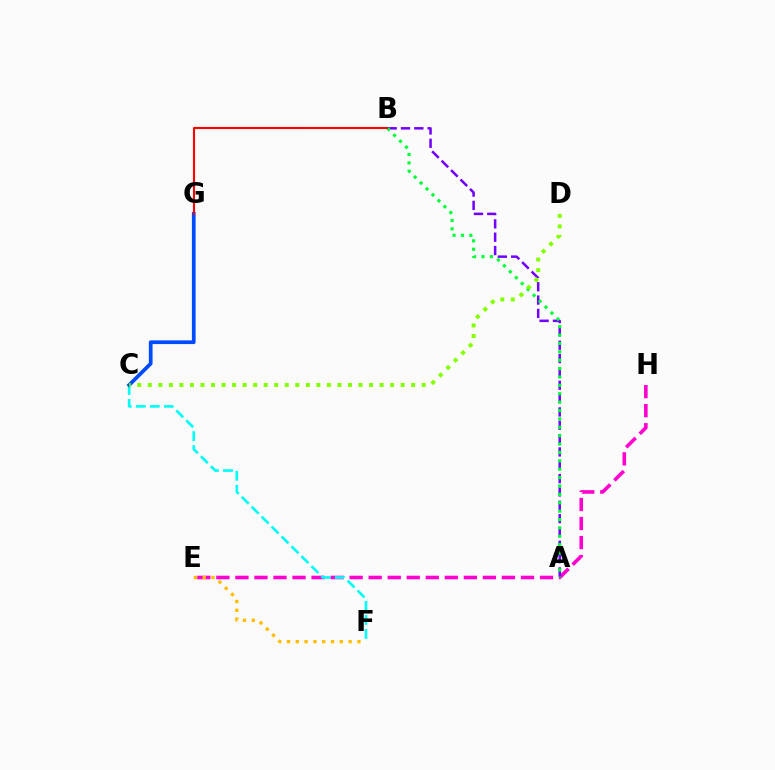{('E', 'H'): [{'color': '#ff00cf', 'line_style': 'dashed', 'thickness': 2.59}], ('C', 'F'): [{'color': '#00fff6', 'line_style': 'dashed', 'thickness': 1.91}], ('A', 'B'): [{'color': '#7200ff', 'line_style': 'dashed', 'thickness': 1.81}, {'color': '#00ff39', 'line_style': 'dotted', 'thickness': 2.28}], ('C', 'G'): [{'color': '#004bff', 'line_style': 'solid', 'thickness': 2.68}], ('C', 'D'): [{'color': '#84ff00', 'line_style': 'dotted', 'thickness': 2.86}], ('E', 'F'): [{'color': '#ffbd00', 'line_style': 'dotted', 'thickness': 2.39}], ('B', 'G'): [{'color': '#ff0000', 'line_style': 'solid', 'thickness': 1.52}]}